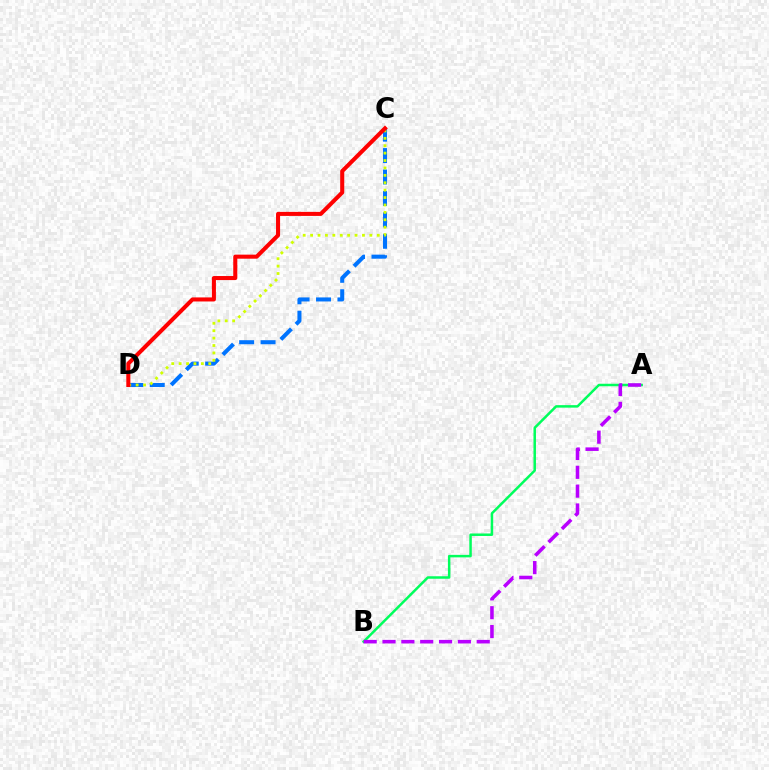{('A', 'B'): [{'color': '#00ff5c', 'line_style': 'solid', 'thickness': 1.8}, {'color': '#b900ff', 'line_style': 'dashed', 'thickness': 2.56}], ('C', 'D'): [{'color': '#0074ff', 'line_style': 'dashed', 'thickness': 2.91}, {'color': '#d1ff00', 'line_style': 'dotted', 'thickness': 2.01}, {'color': '#ff0000', 'line_style': 'solid', 'thickness': 2.92}]}